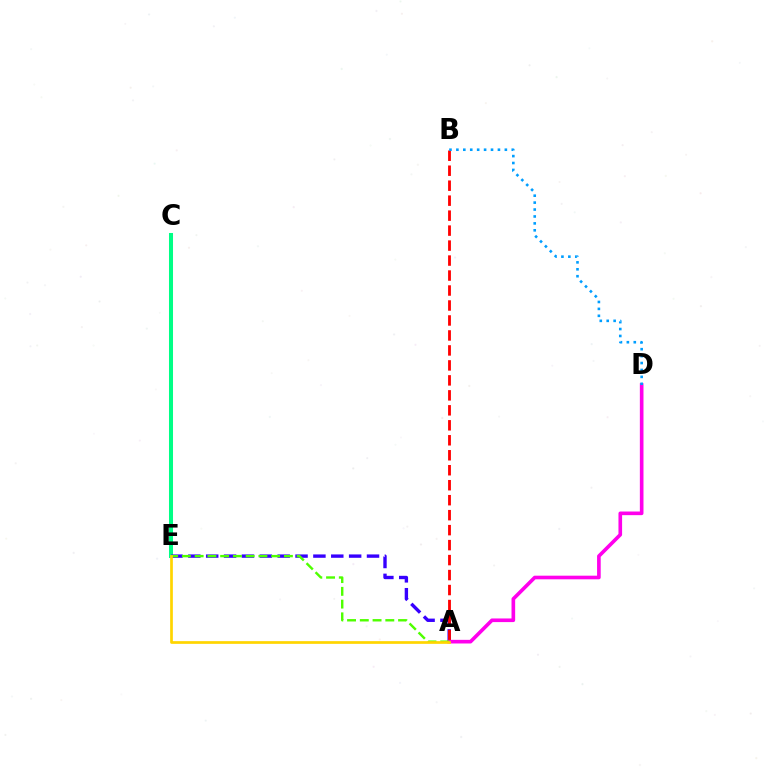{('C', 'E'): [{'color': '#00ff86', 'line_style': 'solid', 'thickness': 2.9}], ('A', 'E'): [{'color': '#3700ff', 'line_style': 'dashed', 'thickness': 2.43}, {'color': '#4fff00', 'line_style': 'dashed', 'thickness': 1.73}, {'color': '#ffd500', 'line_style': 'solid', 'thickness': 1.95}], ('A', 'B'): [{'color': '#ff0000', 'line_style': 'dashed', 'thickness': 2.03}], ('A', 'D'): [{'color': '#ff00ed', 'line_style': 'solid', 'thickness': 2.62}], ('B', 'D'): [{'color': '#009eff', 'line_style': 'dotted', 'thickness': 1.88}]}